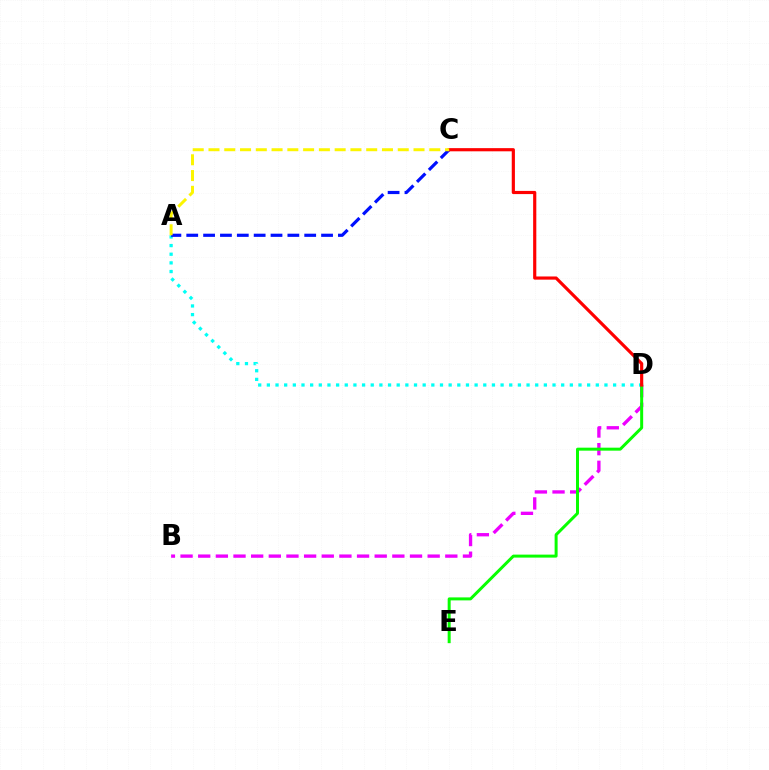{('B', 'D'): [{'color': '#ee00ff', 'line_style': 'dashed', 'thickness': 2.4}], ('A', 'D'): [{'color': '#00fff6', 'line_style': 'dotted', 'thickness': 2.35}], ('A', 'C'): [{'color': '#0010ff', 'line_style': 'dashed', 'thickness': 2.29}, {'color': '#fcf500', 'line_style': 'dashed', 'thickness': 2.14}], ('D', 'E'): [{'color': '#08ff00', 'line_style': 'solid', 'thickness': 2.15}], ('C', 'D'): [{'color': '#ff0000', 'line_style': 'solid', 'thickness': 2.28}]}